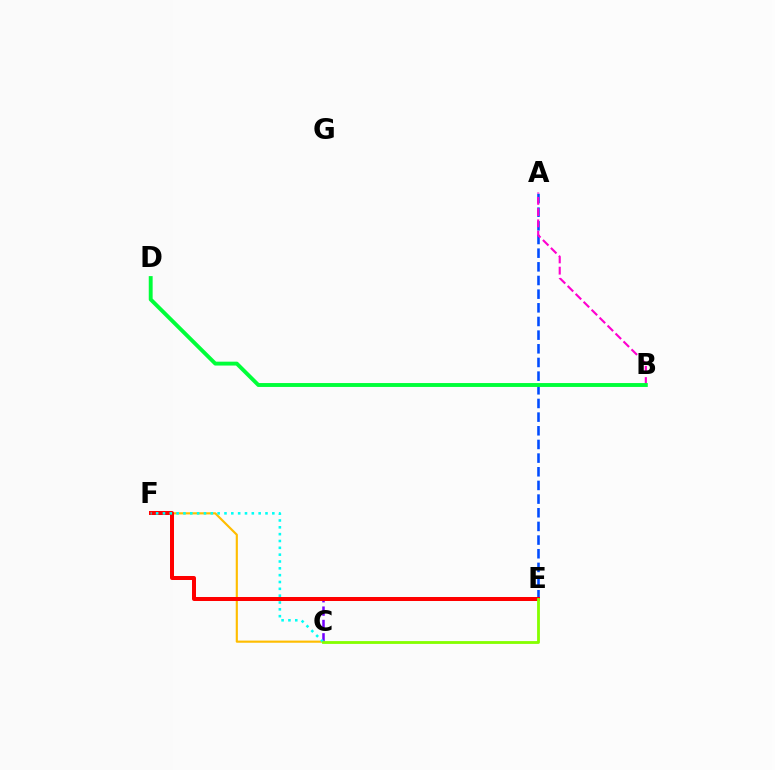{('C', 'F'): [{'color': '#ffbd00', 'line_style': 'solid', 'thickness': 1.55}, {'color': '#00fff6', 'line_style': 'dotted', 'thickness': 1.86}], ('A', 'E'): [{'color': '#004bff', 'line_style': 'dashed', 'thickness': 1.86}], ('A', 'B'): [{'color': '#ff00cf', 'line_style': 'dashed', 'thickness': 1.53}], ('C', 'E'): [{'color': '#7200ff', 'line_style': 'dashed', 'thickness': 1.82}, {'color': '#84ff00', 'line_style': 'solid', 'thickness': 2.02}], ('E', 'F'): [{'color': '#ff0000', 'line_style': 'solid', 'thickness': 2.88}], ('B', 'D'): [{'color': '#00ff39', 'line_style': 'solid', 'thickness': 2.8}]}